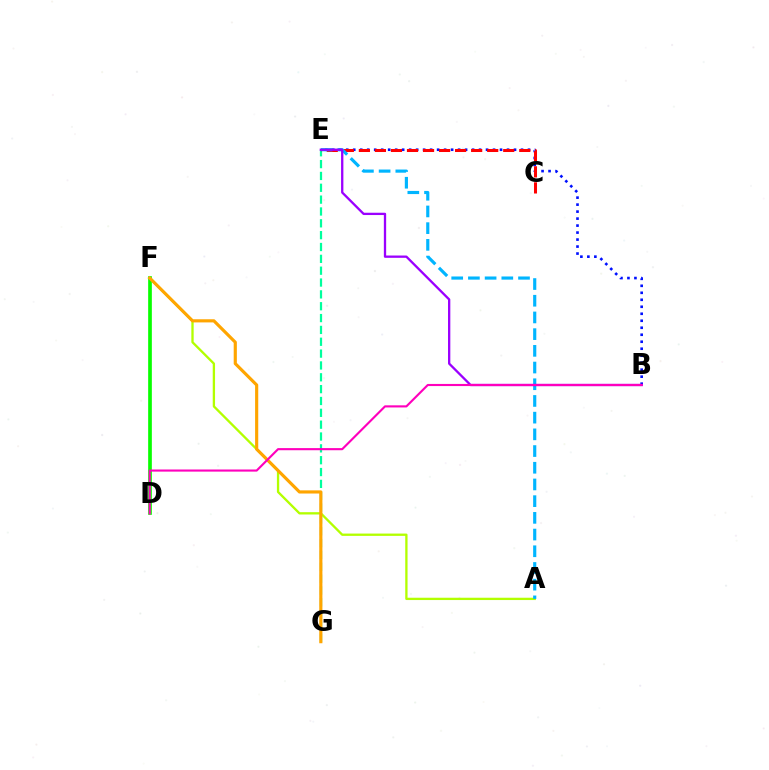{('B', 'E'): [{'color': '#0010ff', 'line_style': 'dotted', 'thickness': 1.9}, {'color': '#9b00ff', 'line_style': 'solid', 'thickness': 1.66}], ('E', 'G'): [{'color': '#00ff9d', 'line_style': 'dashed', 'thickness': 1.61}], ('C', 'E'): [{'color': '#ff0000', 'line_style': 'dashed', 'thickness': 2.18}], ('A', 'F'): [{'color': '#b3ff00', 'line_style': 'solid', 'thickness': 1.67}], ('A', 'E'): [{'color': '#00b5ff', 'line_style': 'dashed', 'thickness': 2.27}], ('D', 'F'): [{'color': '#08ff00', 'line_style': 'solid', 'thickness': 2.65}], ('F', 'G'): [{'color': '#ffa500', 'line_style': 'solid', 'thickness': 2.27}], ('B', 'D'): [{'color': '#ff00bd', 'line_style': 'solid', 'thickness': 1.53}]}